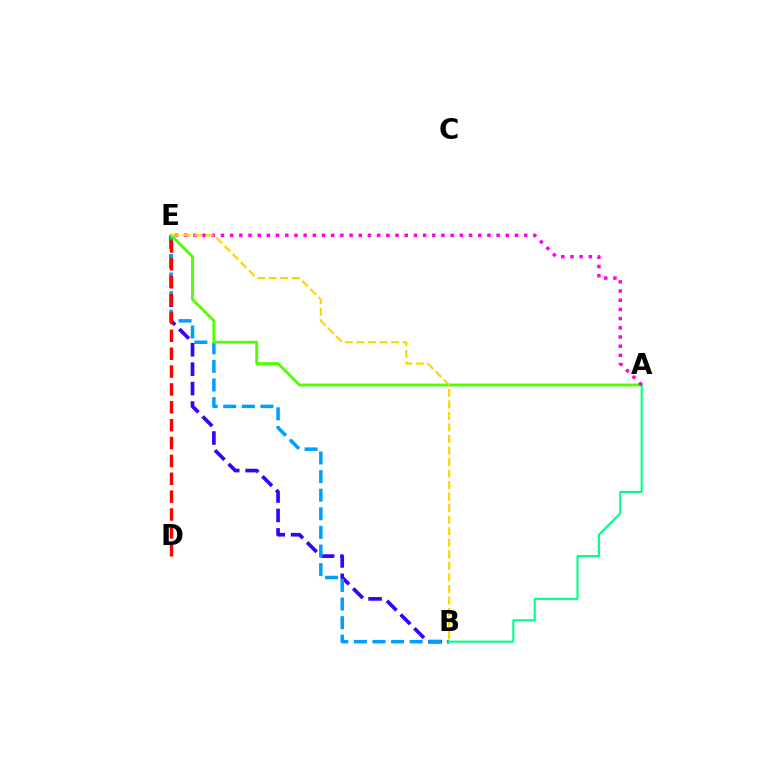{('B', 'E'): [{'color': '#3700ff', 'line_style': 'dashed', 'thickness': 2.64}, {'color': '#009eff', 'line_style': 'dashed', 'thickness': 2.53}, {'color': '#ffd500', 'line_style': 'dashed', 'thickness': 1.57}], ('A', 'E'): [{'color': '#4fff00', 'line_style': 'solid', 'thickness': 2.05}, {'color': '#ff00ed', 'line_style': 'dotted', 'thickness': 2.5}], ('A', 'B'): [{'color': '#00ff86', 'line_style': 'solid', 'thickness': 1.52}], ('D', 'E'): [{'color': '#ff0000', 'line_style': 'dashed', 'thickness': 2.43}]}